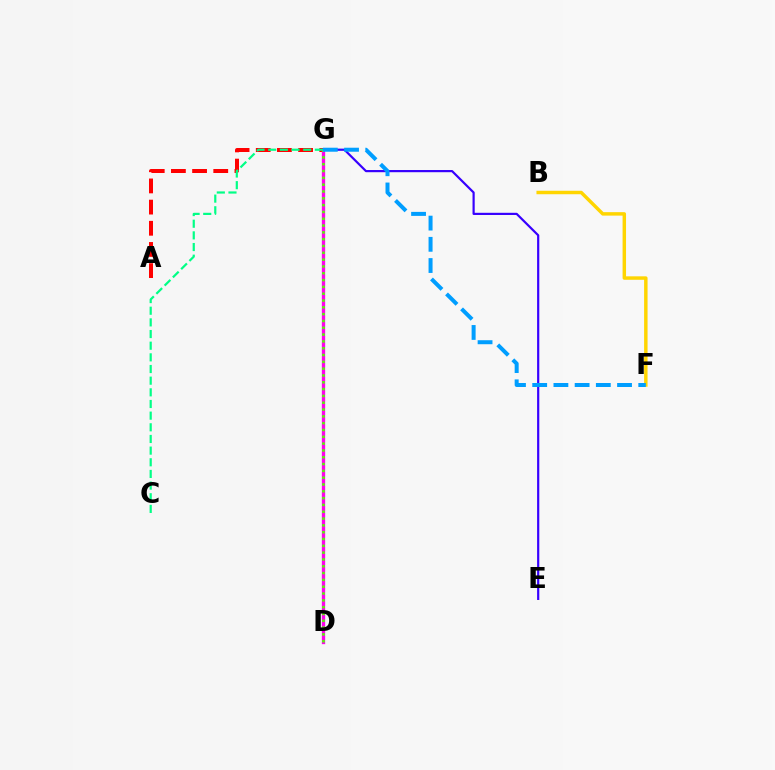{('A', 'G'): [{'color': '#ff0000', 'line_style': 'dashed', 'thickness': 2.88}], ('E', 'G'): [{'color': '#3700ff', 'line_style': 'solid', 'thickness': 1.57}], ('D', 'G'): [{'color': '#ff00ed', 'line_style': 'solid', 'thickness': 2.38}, {'color': '#4fff00', 'line_style': 'dotted', 'thickness': 1.85}], ('C', 'G'): [{'color': '#00ff86', 'line_style': 'dashed', 'thickness': 1.58}], ('B', 'F'): [{'color': '#ffd500', 'line_style': 'solid', 'thickness': 2.49}], ('F', 'G'): [{'color': '#009eff', 'line_style': 'dashed', 'thickness': 2.88}]}